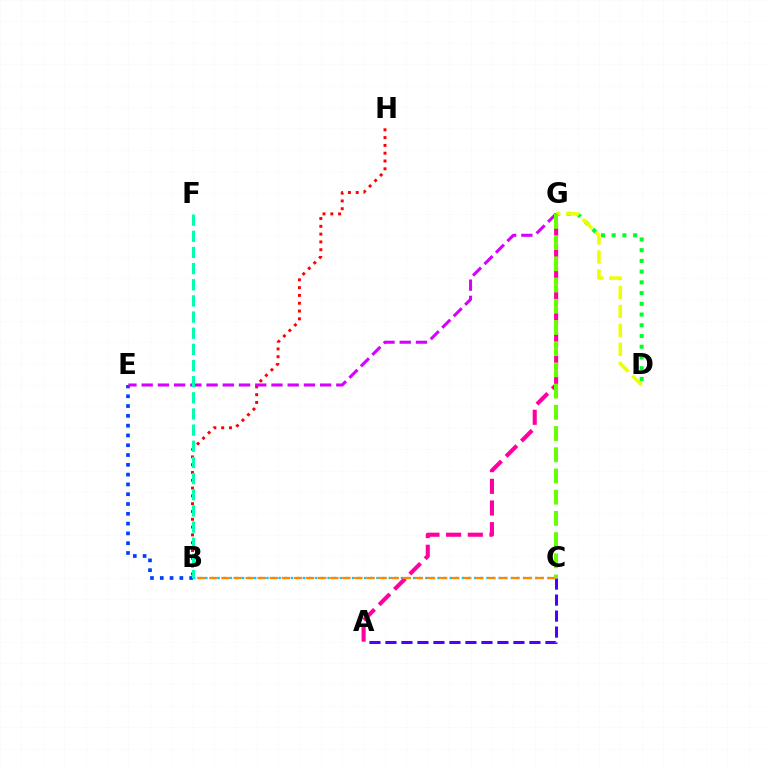{('A', 'C'): [{'color': '#4f00ff', 'line_style': 'dashed', 'thickness': 2.17}], ('D', 'G'): [{'color': '#00ff27', 'line_style': 'dotted', 'thickness': 2.91}, {'color': '#eeff00', 'line_style': 'dashed', 'thickness': 2.58}], ('B', 'H'): [{'color': '#ff0000', 'line_style': 'dotted', 'thickness': 2.12}], ('B', 'C'): [{'color': '#00c7ff', 'line_style': 'dotted', 'thickness': 1.66}, {'color': '#ff8800', 'line_style': 'dashed', 'thickness': 1.64}], ('A', 'G'): [{'color': '#ff00a0', 'line_style': 'dashed', 'thickness': 2.95}], ('B', 'E'): [{'color': '#003fff', 'line_style': 'dotted', 'thickness': 2.66}], ('E', 'G'): [{'color': '#d600ff', 'line_style': 'dashed', 'thickness': 2.2}], ('C', 'G'): [{'color': '#66ff00', 'line_style': 'dashed', 'thickness': 2.88}], ('B', 'F'): [{'color': '#00ffaf', 'line_style': 'dashed', 'thickness': 2.19}]}